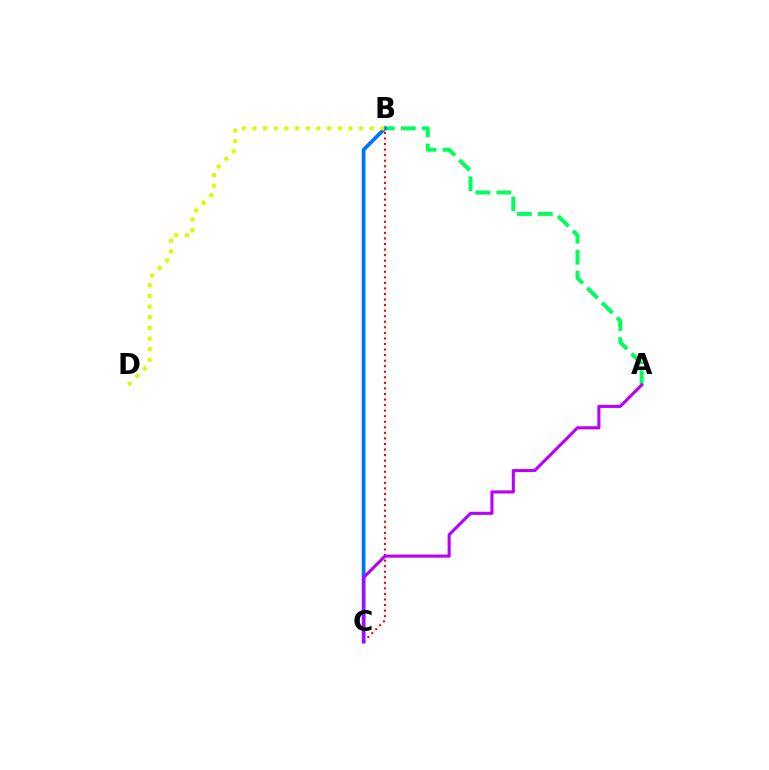{('A', 'B'): [{'color': '#00ff5c', 'line_style': 'dashed', 'thickness': 2.85}], ('B', 'C'): [{'color': '#0074ff', 'line_style': 'solid', 'thickness': 2.7}, {'color': '#ff0000', 'line_style': 'dotted', 'thickness': 1.51}], ('A', 'C'): [{'color': '#b900ff', 'line_style': 'solid', 'thickness': 2.22}], ('B', 'D'): [{'color': '#d1ff00', 'line_style': 'dotted', 'thickness': 2.9}]}